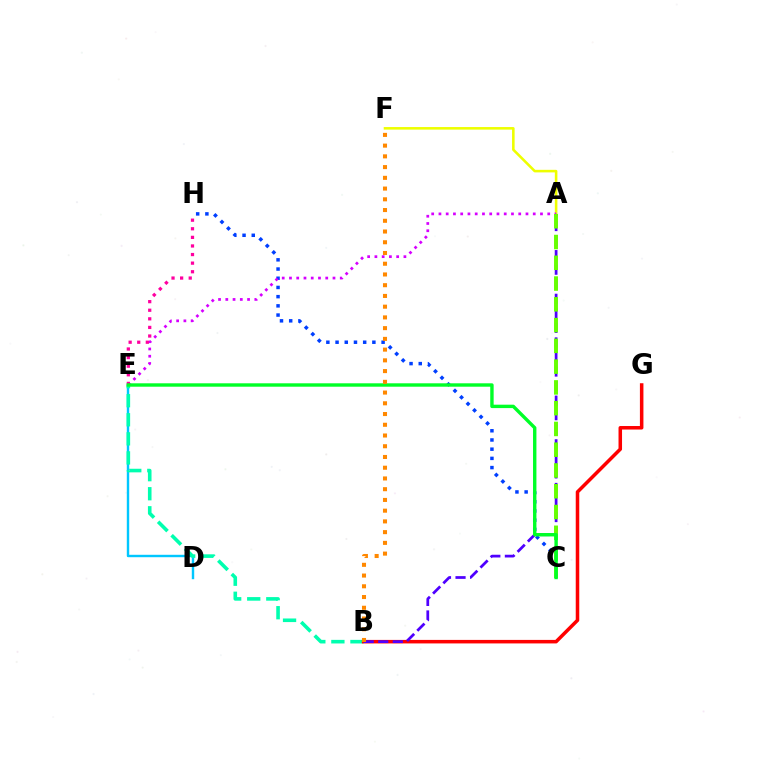{('A', 'F'): [{'color': '#eeff00', 'line_style': 'solid', 'thickness': 1.85}], ('D', 'E'): [{'color': '#00c7ff', 'line_style': 'solid', 'thickness': 1.74}], ('C', 'H'): [{'color': '#003fff', 'line_style': 'dotted', 'thickness': 2.5}], ('B', 'E'): [{'color': '#00ffaf', 'line_style': 'dashed', 'thickness': 2.59}], ('B', 'G'): [{'color': '#ff0000', 'line_style': 'solid', 'thickness': 2.53}], ('A', 'B'): [{'color': '#4f00ff', 'line_style': 'dashed', 'thickness': 1.98}], ('A', 'E'): [{'color': '#d600ff', 'line_style': 'dotted', 'thickness': 1.97}], ('E', 'H'): [{'color': '#ff00a0', 'line_style': 'dotted', 'thickness': 2.33}], ('A', 'C'): [{'color': '#66ff00', 'line_style': 'dashed', 'thickness': 2.82}], ('C', 'E'): [{'color': '#00ff27', 'line_style': 'solid', 'thickness': 2.45}], ('B', 'F'): [{'color': '#ff8800', 'line_style': 'dotted', 'thickness': 2.92}]}